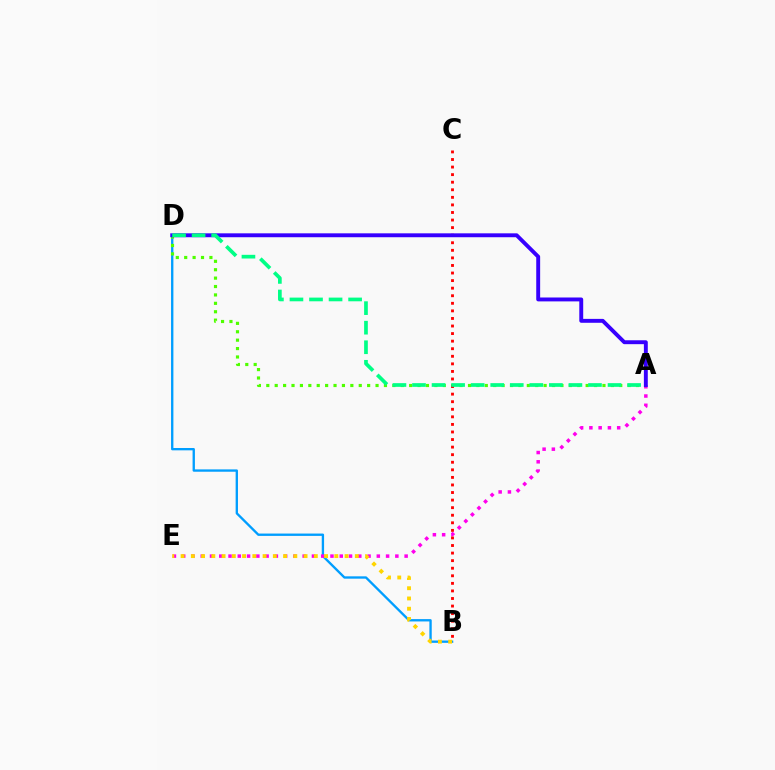{('B', 'D'): [{'color': '#009eff', 'line_style': 'solid', 'thickness': 1.69}], ('A', 'E'): [{'color': '#ff00ed', 'line_style': 'dotted', 'thickness': 2.52}], ('A', 'D'): [{'color': '#4fff00', 'line_style': 'dotted', 'thickness': 2.28}, {'color': '#3700ff', 'line_style': 'solid', 'thickness': 2.81}, {'color': '#00ff86', 'line_style': 'dashed', 'thickness': 2.66}], ('B', 'C'): [{'color': '#ff0000', 'line_style': 'dotted', 'thickness': 2.06}], ('B', 'E'): [{'color': '#ffd500', 'line_style': 'dotted', 'thickness': 2.78}]}